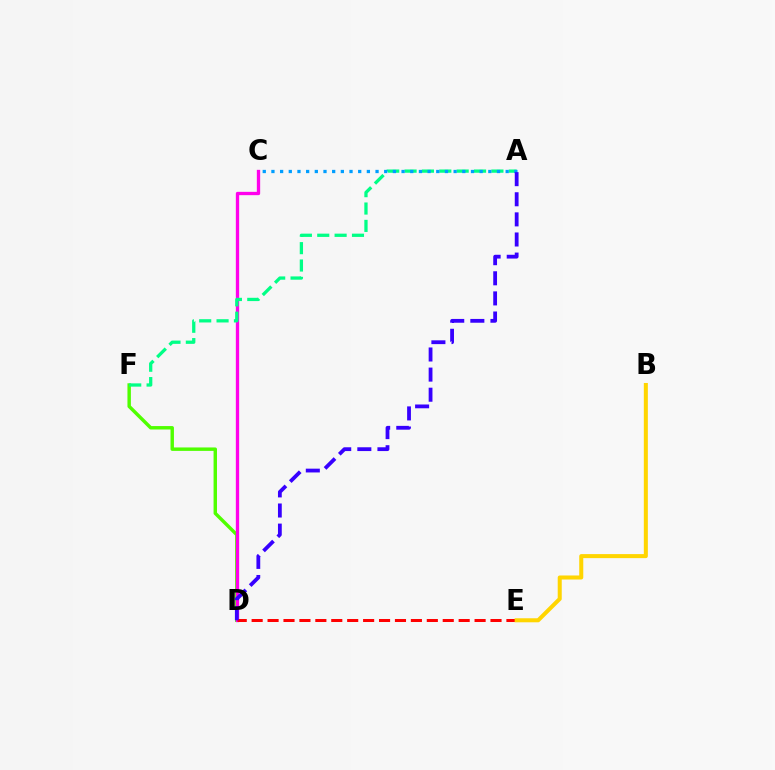{('D', 'F'): [{'color': '#4fff00', 'line_style': 'solid', 'thickness': 2.47}], ('C', 'D'): [{'color': '#ff00ed', 'line_style': 'solid', 'thickness': 2.39}], ('A', 'F'): [{'color': '#00ff86', 'line_style': 'dashed', 'thickness': 2.36}], ('D', 'E'): [{'color': '#ff0000', 'line_style': 'dashed', 'thickness': 2.16}], ('B', 'E'): [{'color': '#ffd500', 'line_style': 'solid', 'thickness': 2.9}], ('A', 'C'): [{'color': '#009eff', 'line_style': 'dotted', 'thickness': 2.36}], ('A', 'D'): [{'color': '#3700ff', 'line_style': 'dashed', 'thickness': 2.73}]}